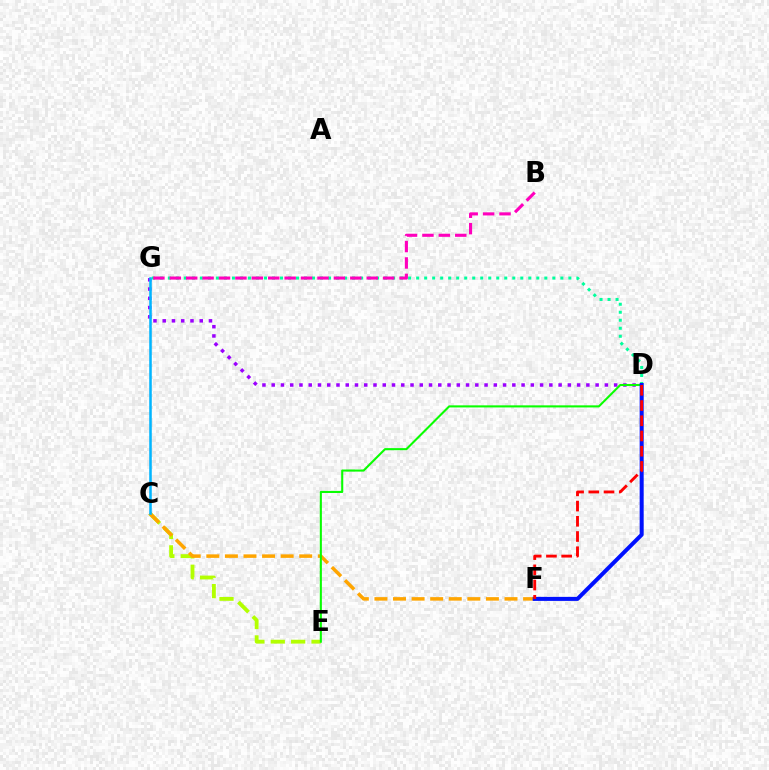{('D', 'G'): [{'color': '#9b00ff', 'line_style': 'dotted', 'thickness': 2.51}, {'color': '#00ff9d', 'line_style': 'dotted', 'thickness': 2.18}], ('C', 'E'): [{'color': '#b3ff00', 'line_style': 'dashed', 'thickness': 2.77}], ('C', 'F'): [{'color': '#ffa500', 'line_style': 'dashed', 'thickness': 2.52}], ('D', 'E'): [{'color': '#08ff00', 'line_style': 'solid', 'thickness': 1.5}], ('D', 'F'): [{'color': '#0010ff', 'line_style': 'solid', 'thickness': 2.89}, {'color': '#ff0000', 'line_style': 'dashed', 'thickness': 2.07}], ('B', 'G'): [{'color': '#ff00bd', 'line_style': 'dashed', 'thickness': 2.23}], ('C', 'G'): [{'color': '#00b5ff', 'line_style': 'solid', 'thickness': 1.83}]}